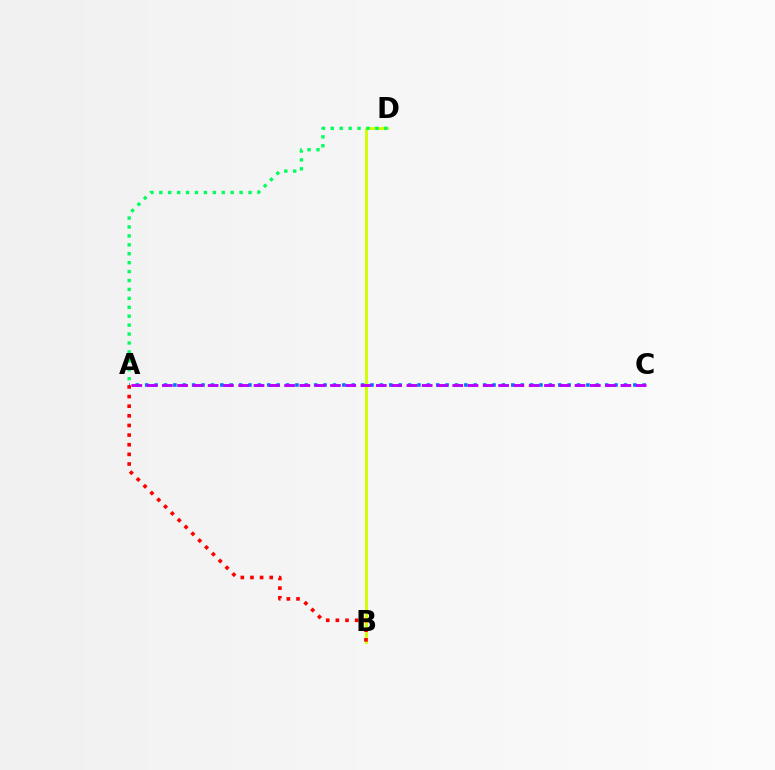{('A', 'C'): [{'color': '#0074ff', 'line_style': 'dotted', 'thickness': 2.55}, {'color': '#b900ff', 'line_style': 'dashed', 'thickness': 2.08}], ('B', 'D'): [{'color': '#d1ff00', 'line_style': 'solid', 'thickness': 2.11}], ('A', 'B'): [{'color': '#ff0000', 'line_style': 'dotted', 'thickness': 2.62}], ('A', 'D'): [{'color': '#00ff5c', 'line_style': 'dotted', 'thickness': 2.42}]}